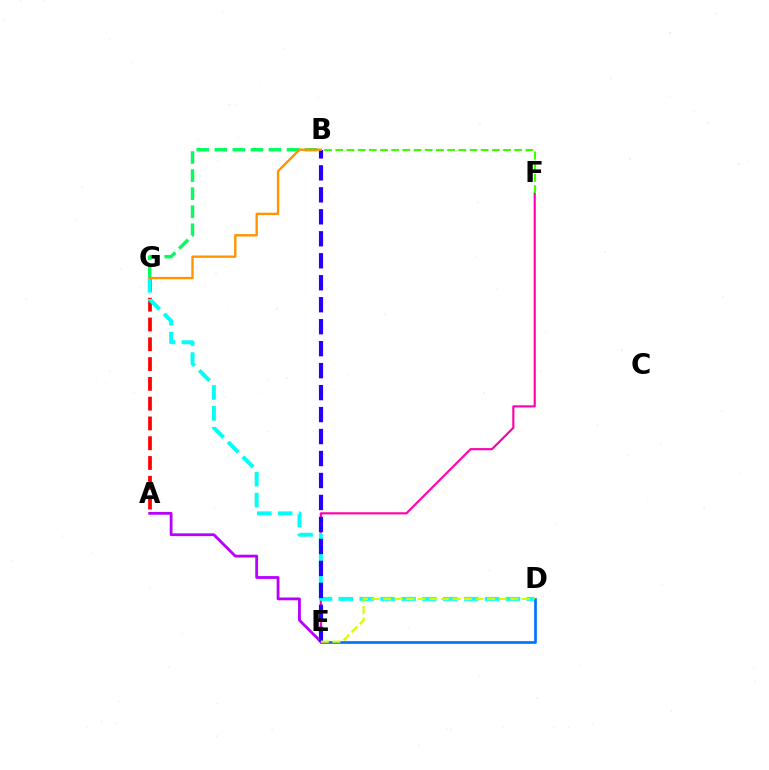{('E', 'F'): [{'color': '#ff00ac', 'line_style': 'solid', 'thickness': 1.54}], ('A', 'G'): [{'color': '#ff0000', 'line_style': 'dashed', 'thickness': 2.69}], ('D', 'G'): [{'color': '#00fff6', 'line_style': 'dashed', 'thickness': 2.84}], ('D', 'E'): [{'color': '#0074ff', 'line_style': 'solid', 'thickness': 1.94}, {'color': '#d1ff00', 'line_style': 'dashed', 'thickness': 1.57}], ('B', 'G'): [{'color': '#00ff5c', 'line_style': 'dashed', 'thickness': 2.45}, {'color': '#ff9400', 'line_style': 'solid', 'thickness': 1.72}], ('B', 'F'): [{'color': '#3dff00', 'line_style': 'dashed', 'thickness': 1.52}], ('A', 'E'): [{'color': '#b900ff', 'line_style': 'solid', 'thickness': 2.03}], ('B', 'E'): [{'color': '#2500ff', 'line_style': 'dashed', 'thickness': 2.99}]}